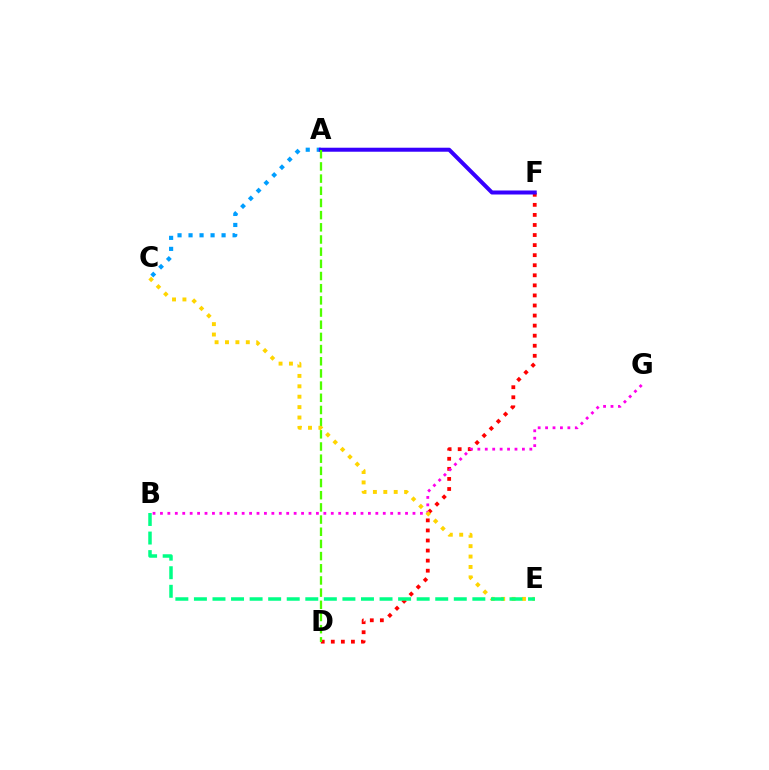{('D', 'F'): [{'color': '#ff0000', 'line_style': 'dotted', 'thickness': 2.73}], ('A', 'C'): [{'color': '#009eff', 'line_style': 'dotted', 'thickness': 2.99}], ('A', 'F'): [{'color': '#3700ff', 'line_style': 'solid', 'thickness': 2.89}], ('A', 'D'): [{'color': '#4fff00', 'line_style': 'dashed', 'thickness': 1.65}], ('B', 'G'): [{'color': '#ff00ed', 'line_style': 'dotted', 'thickness': 2.02}], ('C', 'E'): [{'color': '#ffd500', 'line_style': 'dotted', 'thickness': 2.83}], ('B', 'E'): [{'color': '#00ff86', 'line_style': 'dashed', 'thickness': 2.52}]}